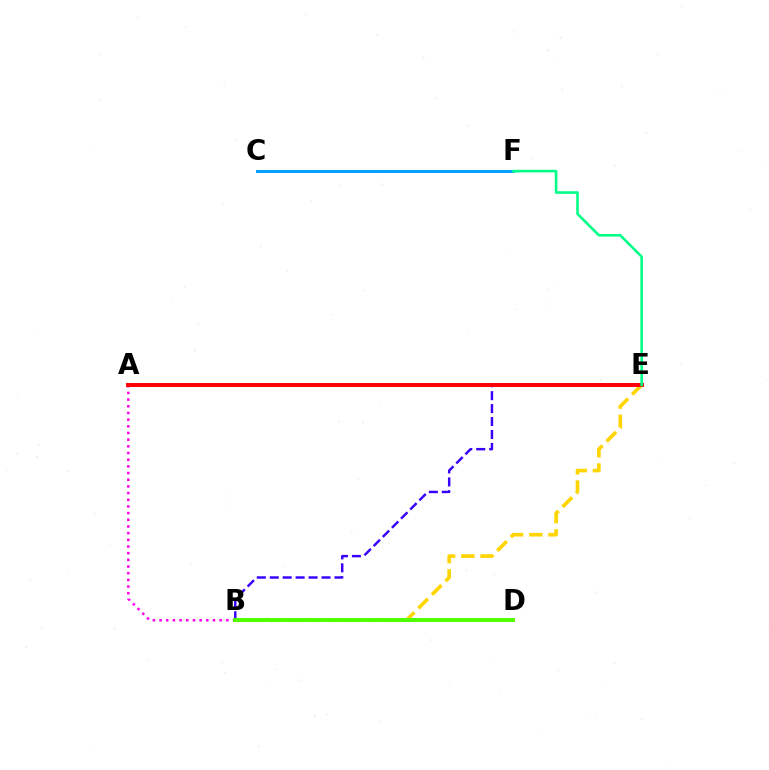{('B', 'E'): [{'color': '#ffd500', 'line_style': 'dashed', 'thickness': 2.61}, {'color': '#3700ff', 'line_style': 'dashed', 'thickness': 1.76}], ('C', 'F'): [{'color': '#009eff', 'line_style': 'solid', 'thickness': 2.12}], ('A', 'B'): [{'color': '#ff00ed', 'line_style': 'dotted', 'thickness': 1.81}], ('A', 'E'): [{'color': '#ff0000', 'line_style': 'solid', 'thickness': 2.85}], ('B', 'D'): [{'color': '#4fff00', 'line_style': 'solid', 'thickness': 2.84}], ('E', 'F'): [{'color': '#00ff86', 'line_style': 'solid', 'thickness': 1.86}]}